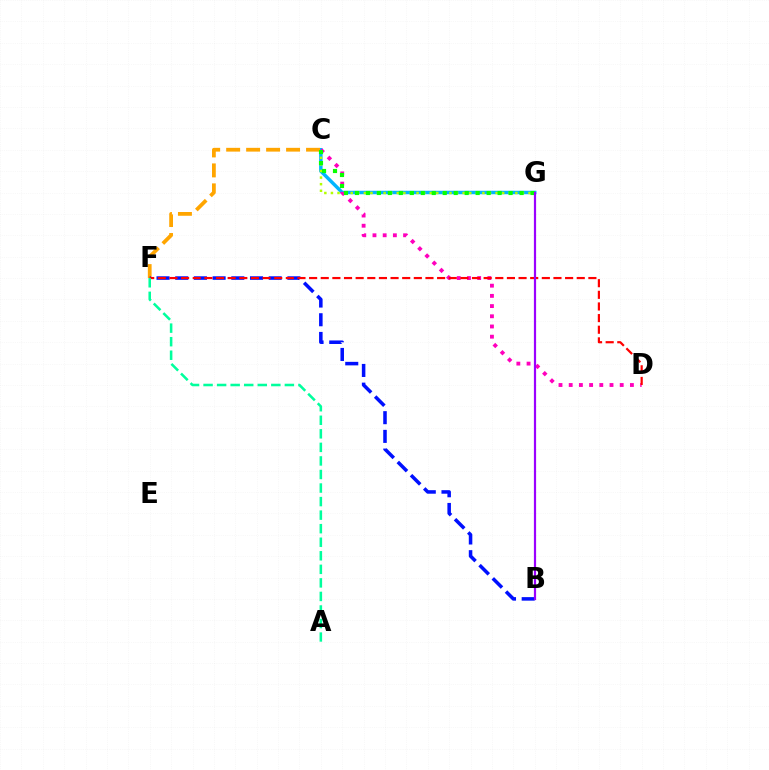{('C', 'G'): [{'color': '#00b5ff', 'line_style': 'solid', 'thickness': 2.49}, {'color': '#b3ff00', 'line_style': 'dotted', 'thickness': 1.79}, {'color': '#08ff00', 'line_style': 'dotted', 'thickness': 2.98}], ('C', 'D'): [{'color': '#ff00bd', 'line_style': 'dotted', 'thickness': 2.77}], ('C', 'F'): [{'color': '#ffa500', 'line_style': 'dashed', 'thickness': 2.71}], ('B', 'F'): [{'color': '#0010ff', 'line_style': 'dashed', 'thickness': 2.54}], ('D', 'F'): [{'color': '#ff0000', 'line_style': 'dashed', 'thickness': 1.58}], ('A', 'F'): [{'color': '#00ff9d', 'line_style': 'dashed', 'thickness': 1.84}], ('B', 'G'): [{'color': '#9b00ff', 'line_style': 'solid', 'thickness': 1.58}]}